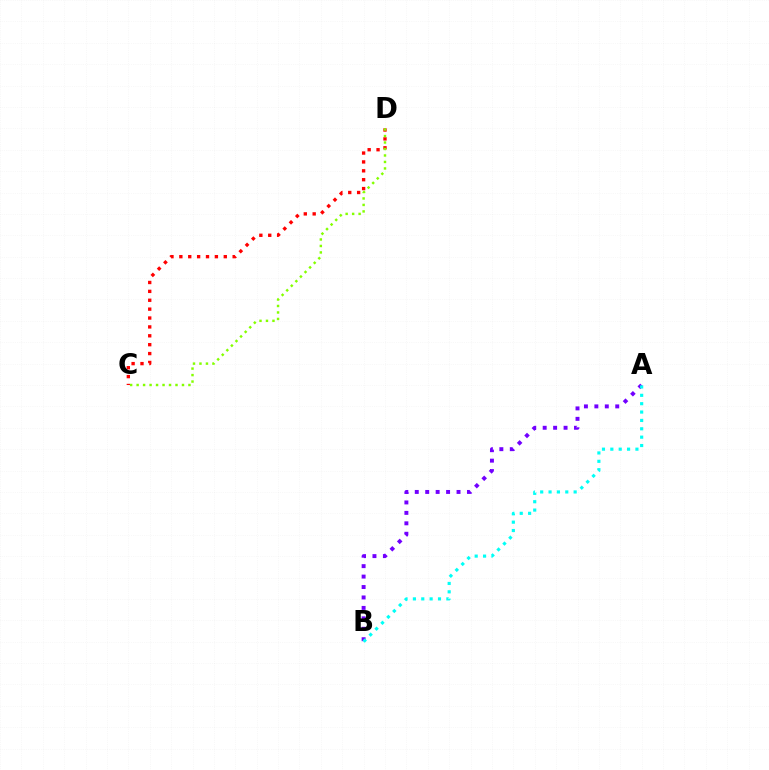{('A', 'B'): [{'color': '#7200ff', 'line_style': 'dotted', 'thickness': 2.84}, {'color': '#00fff6', 'line_style': 'dotted', 'thickness': 2.27}], ('C', 'D'): [{'color': '#ff0000', 'line_style': 'dotted', 'thickness': 2.41}, {'color': '#84ff00', 'line_style': 'dotted', 'thickness': 1.76}]}